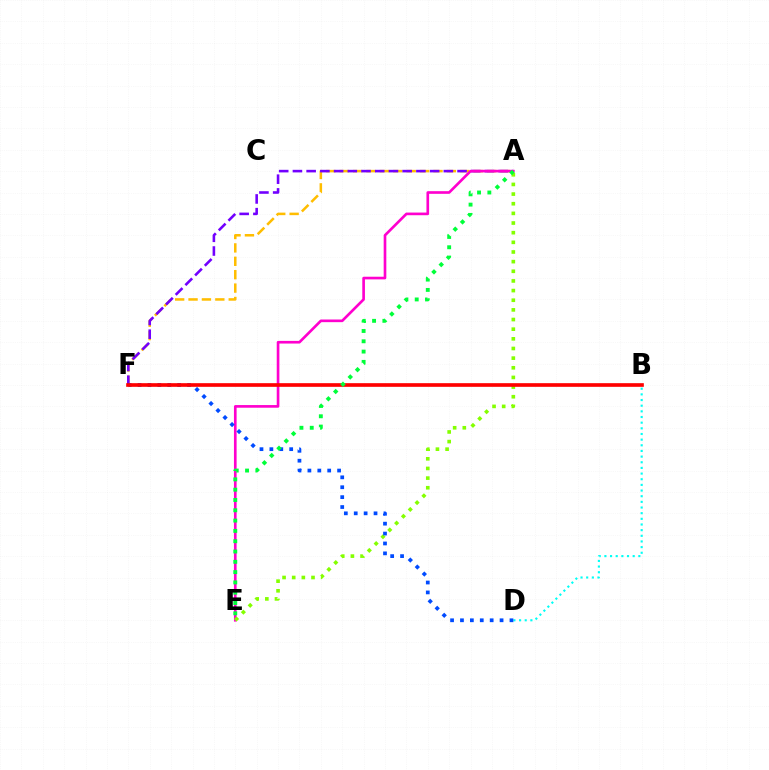{('A', 'F'): [{'color': '#ffbd00', 'line_style': 'dashed', 'thickness': 1.82}, {'color': '#7200ff', 'line_style': 'dashed', 'thickness': 1.86}], ('B', 'D'): [{'color': '#00fff6', 'line_style': 'dotted', 'thickness': 1.54}], ('A', 'E'): [{'color': '#ff00cf', 'line_style': 'solid', 'thickness': 1.91}, {'color': '#84ff00', 'line_style': 'dotted', 'thickness': 2.62}, {'color': '#00ff39', 'line_style': 'dotted', 'thickness': 2.8}], ('D', 'F'): [{'color': '#004bff', 'line_style': 'dotted', 'thickness': 2.69}], ('B', 'F'): [{'color': '#ff0000', 'line_style': 'solid', 'thickness': 2.63}]}